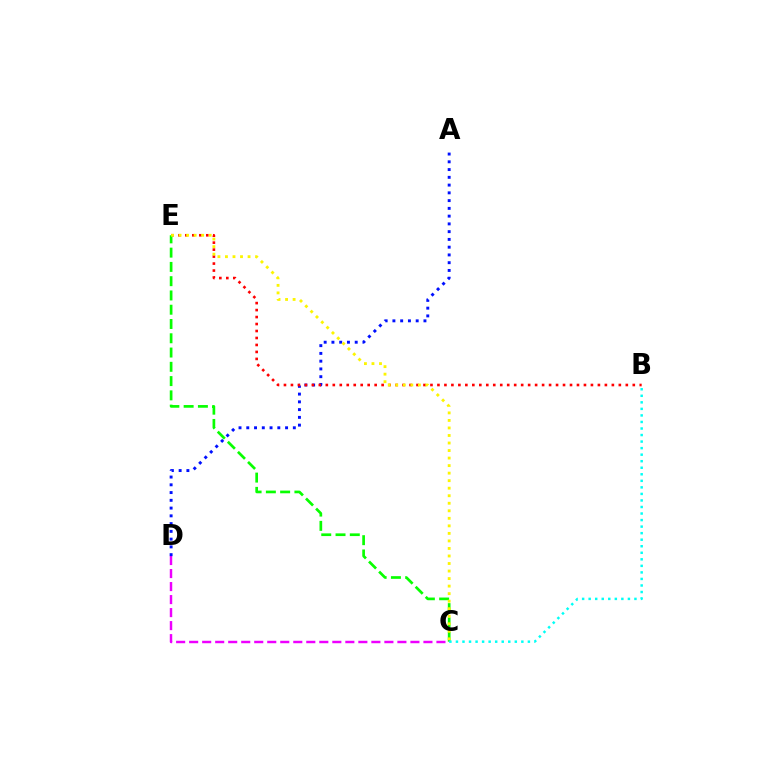{('C', 'D'): [{'color': '#ee00ff', 'line_style': 'dashed', 'thickness': 1.77}], ('A', 'D'): [{'color': '#0010ff', 'line_style': 'dotted', 'thickness': 2.11}], ('B', 'E'): [{'color': '#ff0000', 'line_style': 'dotted', 'thickness': 1.9}], ('C', 'E'): [{'color': '#08ff00', 'line_style': 'dashed', 'thickness': 1.94}, {'color': '#fcf500', 'line_style': 'dotted', 'thickness': 2.05}], ('B', 'C'): [{'color': '#00fff6', 'line_style': 'dotted', 'thickness': 1.78}]}